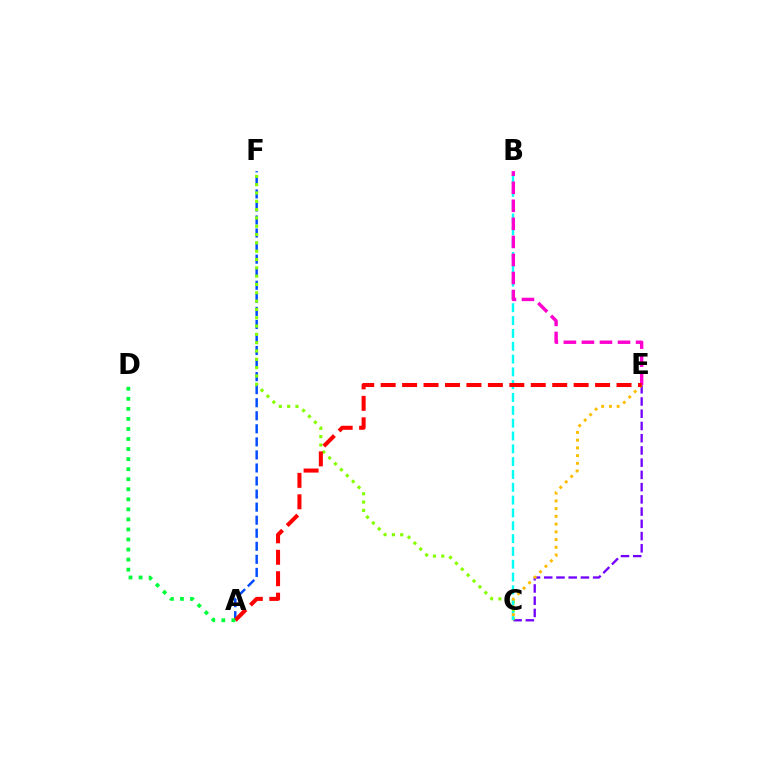{('C', 'E'): [{'color': '#7200ff', 'line_style': 'dashed', 'thickness': 1.66}, {'color': '#ffbd00', 'line_style': 'dotted', 'thickness': 2.1}], ('A', 'F'): [{'color': '#004bff', 'line_style': 'dashed', 'thickness': 1.77}], ('C', 'F'): [{'color': '#84ff00', 'line_style': 'dotted', 'thickness': 2.26}], ('B', 'C'): [{'color': '#00fff6', 'line_style': 'dashed', 'thickness': 1.74}], ('B', 'E'): [{'color': '#ff00cf', 'line_style': 'dashed', 'thickness': 2.45}], ('A', 'E'): [{'color': '#ff0000', 'line_style': 'dashed', 'thickness': 2.91}], ('A', 'D'): [{'color': '#00ff39', 'line_style': 'dotted', 'thickness': 2.73}]}